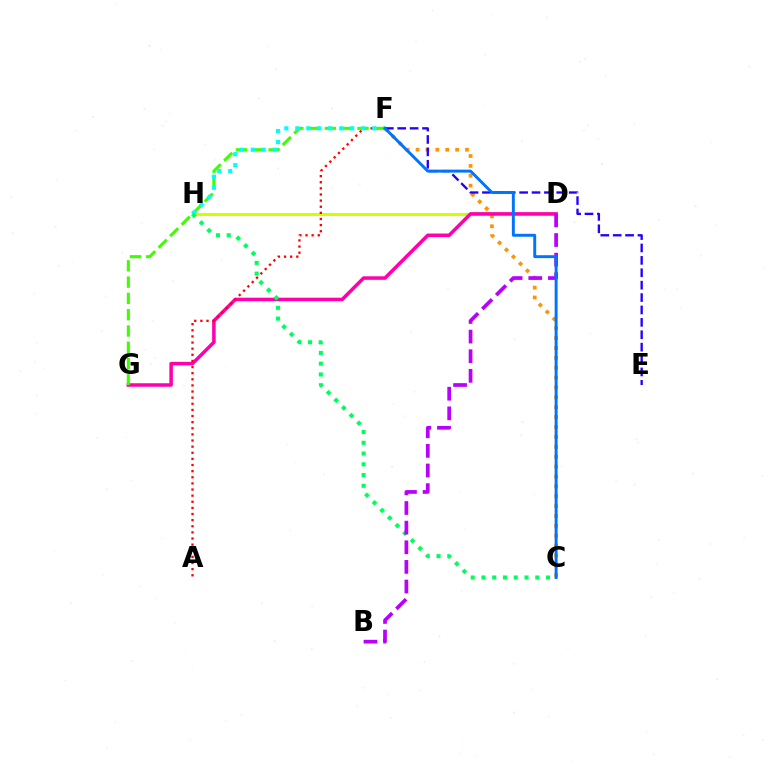{('D', 'H'): [{'color': '#d1ff00', 'line_style': 'solid', 'thickness': 2.24}], ('C', 'F'): [{'color': '#ff9400', 'line_style': 'dotted', 'thickness': 2.69}, {'color': '#0074ff', 'line_style': 'solid', 'thickness': 2.11}], ('D', 'G'): [{'color': '#ff00ac', 'line_style': 'solid', 'thickness': 2.53}], ('E', 'F'): [{'color': '#2500ff', 'line_style': 'dashed', 'thickness': 1.68}], ('A', 'F'): [{'color': '#ff0000', 'line_style': 'dotted', 'thickness': 1.66}], ('F', 'G'): [{'color': '#3dff00', 'line_style': 'dashed', 'thickness': 2.21}], ('F', 'H'): [{'color': '#00fff6', 'line_style': 'dotted', 'thickness': 2.98}], ('C', 'H'): [{'color': '#00ff5c', 'line_style': 'dotted', 'thickness': 2.92}], ('B', 'D'): [{'color': '#b900ff', 'line_style': 'dashed', 'thickness': 2.67}]}